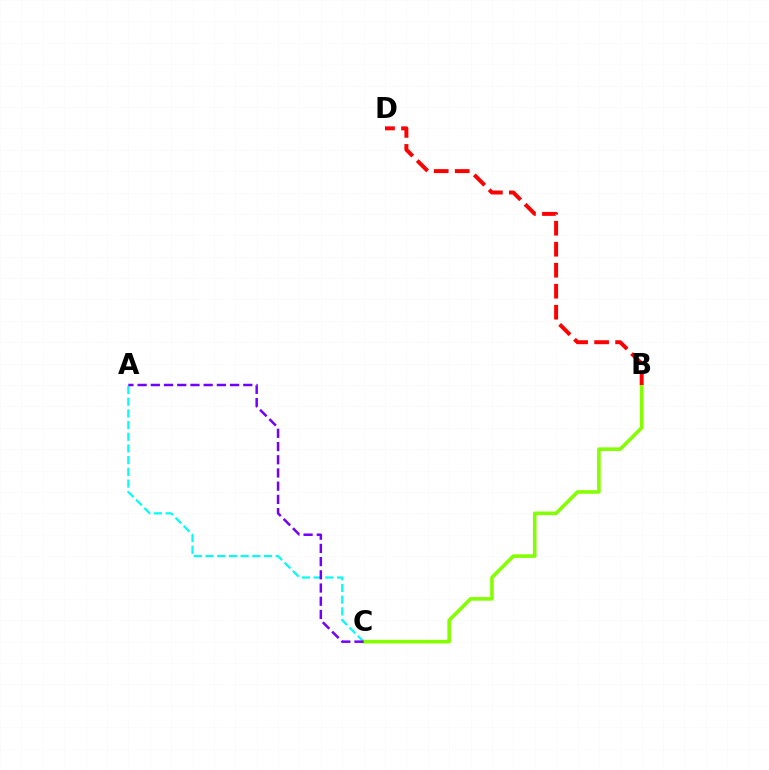{('A', 'C'): [{'color': '#00fff6', 'line_style': 'dashed', 'thickness': 1.59}, {'color': '#7200ff', 'line_style': 'dashed', 'thickness': 1.79}], ('B', 'C'): [{'color': '#84ff00', 'line_style': 'solid', 'thickness': 2.59}], ('B', 'D'): [{'color': '#ff0000', 'line_style': 'dashed', 'thickness': 2.85}]}